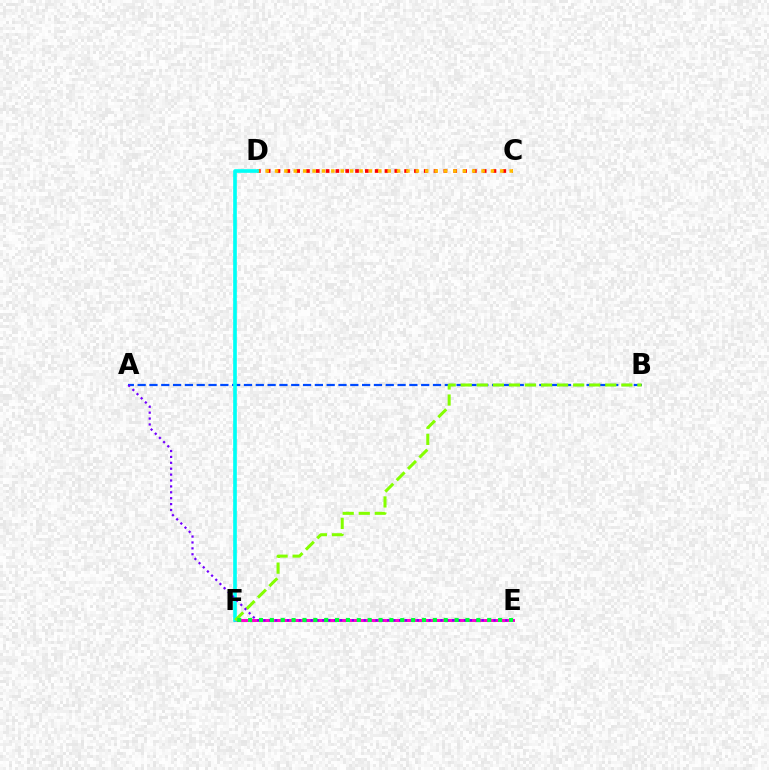{('C', 'D'): [{'color': '#ff0000', 'line_style': 'dotted', 'thickness': 2.67}, {'color': '#ffbd00', 'line_style': 'dotted', 'thickness': 2.55}], ('E', 'F'): [{'color': '#ff00cf', 'line_style': 'solid', 'thickness': 2.14}, {'color': '#00ff39', 'line_style': 'dotted', 'thickness': 2.95}], ('A', 'B'): [{'color': '#004bff', 'line_style': 'dashed', 'thickness': 1.61}], ('D', 'F'): [{'color': '#00fff6', 'line_style': 'solid', 'thickness': 2.63}], ('B', 'F'): [{'color': '#84ff00', 'line_style': 'dashed', 'thickness': 2.18}], ('A', 'E'): [{'color': '#7200ff', 'line_style': 'dotted', 'thickness': 1.6}]}